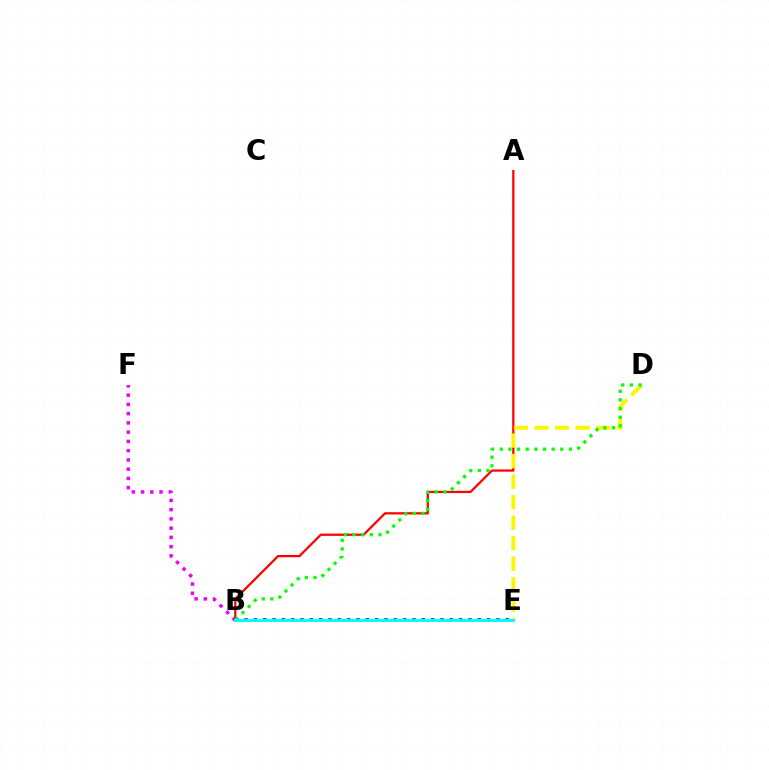{('A', 'B'): [{'color': '#ff0000', 'line_style': 'solid', 'thickness': 1.62}], ('B', 'F'): [{'color': '#ee00ff', 'line_style': 'dotted', 'thickness': 2.51}], ('D', 'E'): [{'color': '#fcf500', 'line_style': 'dashed', 'thickness': 2.79}], ('B', 'E'): [{'color': '#0010ff', 'line_style': 'dotted', 'thickness': 2.53}, {'color': '#00fff6', 'line_style': 'solid', 'thickness': 2.11}], ('B', 'D'): [{'color': '#08ff00', 'line_style': 'dotted', 'thickness': 2.35}]}